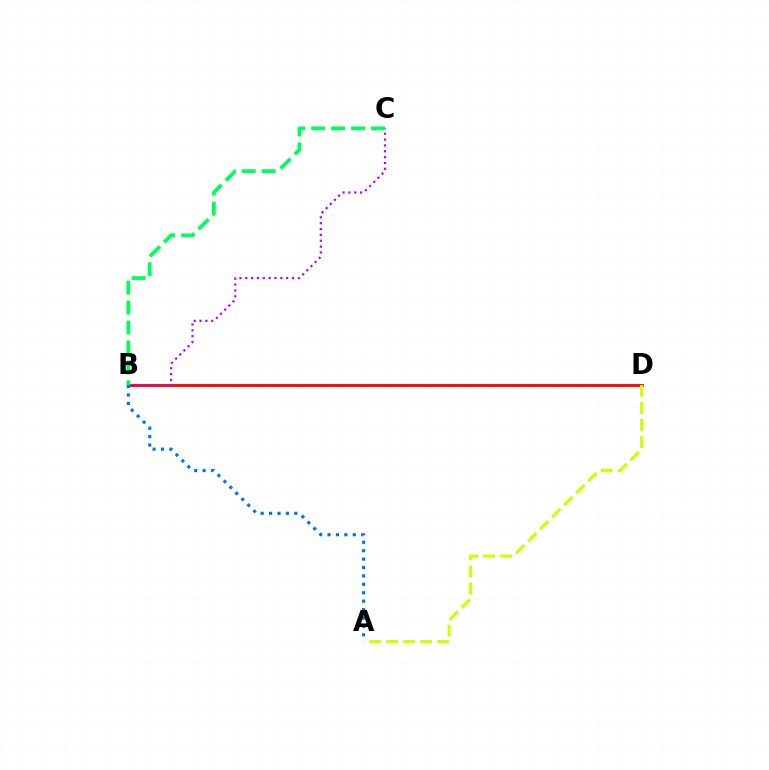{('B', 'D'): [{'color': '#ff0000', 'line_style': 'solid', 'thickness': 2.03}], ('A', 'D'): [{'color': '#d1ff00', 'line_style': 'dashed', 'thickness': 2.31}], ('B', 'C'): [{'color': '#b900ff', 'line_style': 'dotted', 'thickness': 1.59}, {'color': '#00ff5c', 'line_style': 'dashed', 'thickness': 2.71}], ('A', 'B'): [{'color': '#0074ff', 'line_style': 'dotted', 'thickness': 2.29}]}